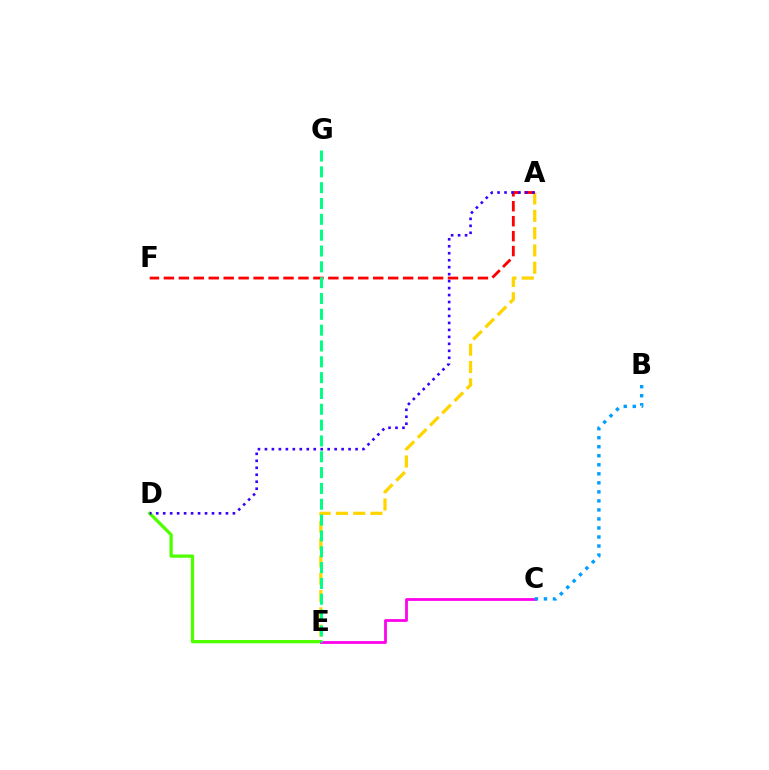{('A', 'E'): [{'color': '#ffd500', 'line_style': 'dashed', 'thickness': 2.35}], ('D', 'E'): [{'color': '#4fff00', 'line_style': 'solid', 'thickness': 2.36}], ('C', 'E'): [{'color': '#ff00ed', 'line_style': 'solid', 'thickness': 1.99}], ('A', 'F'): [{'color': '#ff0000', 'line_style': 'dashed', 'thickness': 2.03}], ('E', 'G'): [{'color': '#00ff86', 'line_style': 'dashed', 'thickness': 2.15}], ('B', 'C'): [{'color': '#009eff', 'line_style': 'dotted', 'thickness': 2.45}], ('A', 'D'): [{'color': '#3700ff', 'line_style': 'dotted', 'thickness': 1.89}]}